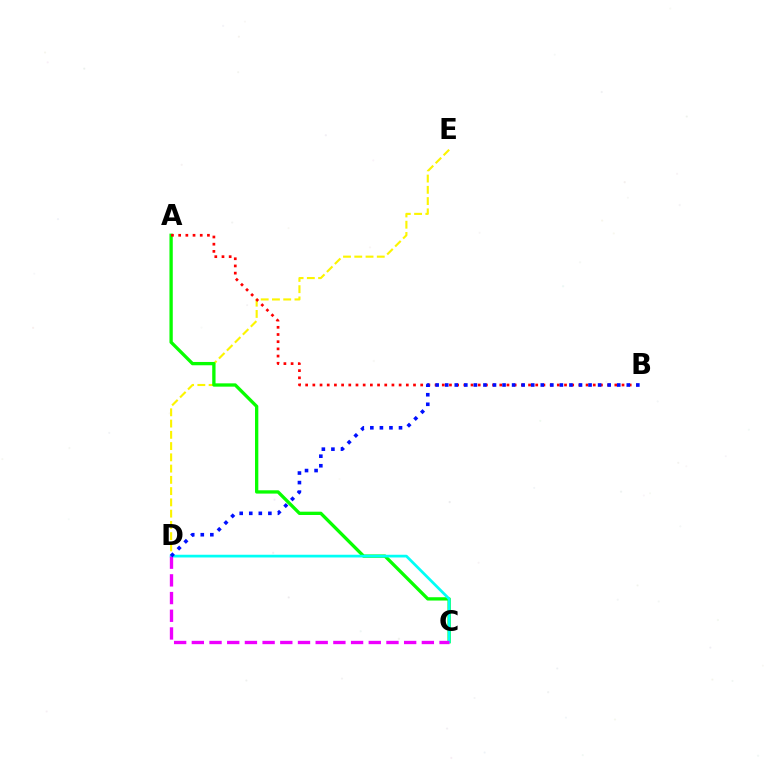{('D', 'E'): [{'color': '#fcf500', 'line_style': 'dashed', 'thickness': 1.53}], ('A', 'C'): [{'color': '#08ff00', 'line_style': 'solid', 'thickness': 2.38}], ('C', 'D'): [{'color': '#00fff6', 'line_style': 'solid', 'thickness': 1.96}, {'color': '#ee00ff', 'line_style': 'dashed', 'thickness': 2.4}], ('A', 'B'): [{'color': '#ff0000', 'line_style': 'dotted', 'thickness': 1.95}], ('B', 'D'): [{'color': '#0010ff', 'line_style': 'dotted', 'thickness': 2.6}]}